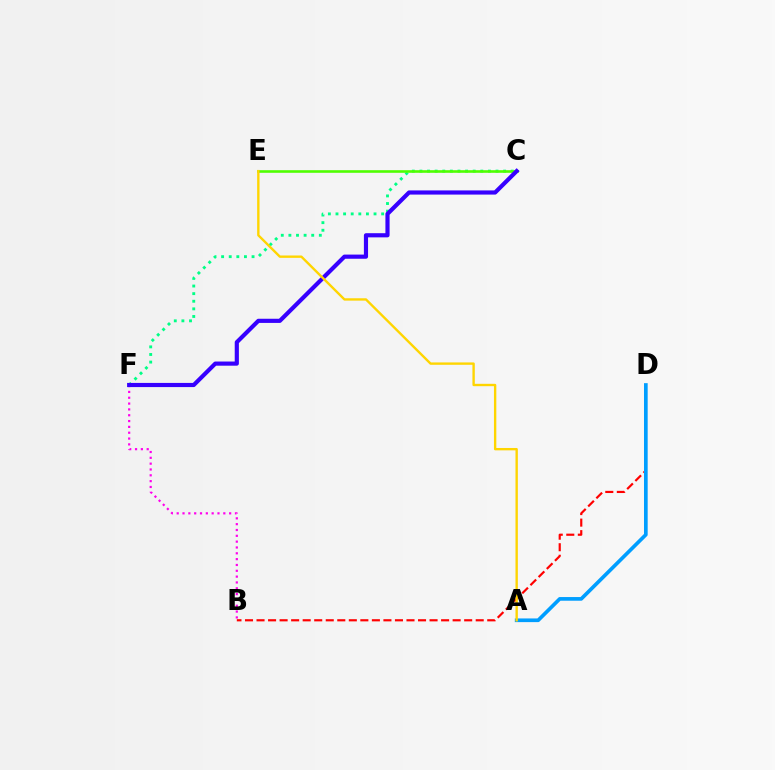{('C', 'F'): [{'color': '#00ff86', 'line_style': 'dotted', 'thickness': 2.07}, {'color': '#3700ff', 'line_style': 'solid', 'thickness': 3.0}], ('B', 'F'): [{'color': '#ff00ed', 'line_style': 'dotted', 'thickness': 1.58}], ('C', 'E'): [{'color': '#4fff00', 'line_style': 'solid', 'thickness': 1.87}], ('B', 'D'): [{'color': '#ff0000', 'line_style': 'dashed', 'thickness': 1.57}], ('A', 'D'): [{'color': '#009eff', 'line_style': 'solid', 'thickness': 2.65}], ('A', 'E'): [{'color': '#ffd500', 'line_style': 'solid', 'thickness': 1.71}]}